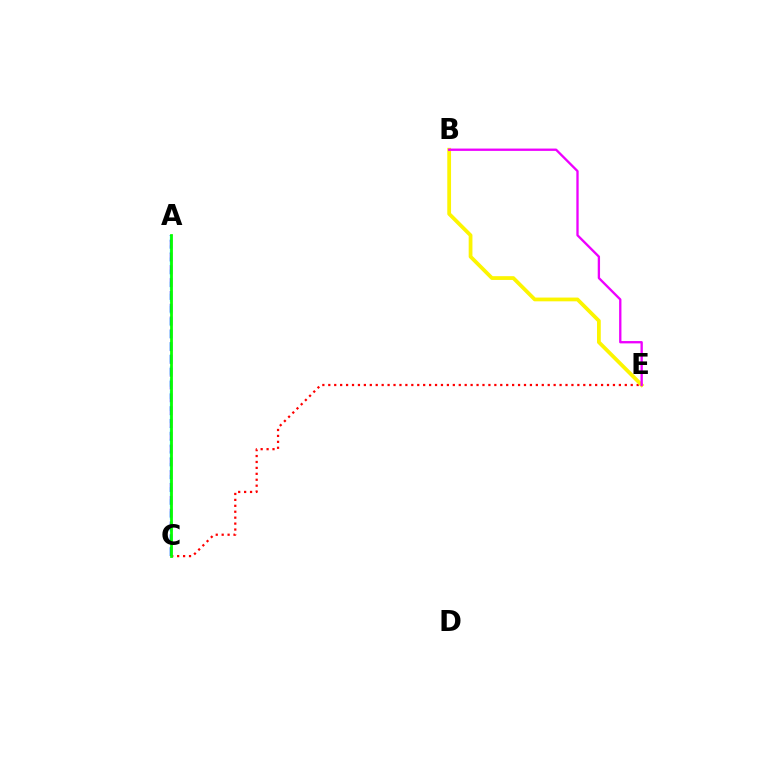{('C', 'E'): [{'color': '#ff0000', 'line_style': 'dotted', 'thickness': 1.61}], ('A', 'C'): [{'color': '#00fff6', 'line_style': 'dashed', 'thickness': 1.64}, {'color': '#0010ff', 'line_style': 'dashed', 'thickness': 1.74}, {'color': '#08ff00', 'line_style': 'solid', 'thickness': 2.0}], ('B', 'E'): [{'color': '#fcf500', 'line_style': 'solid', 'thickness': 2.71}, {'color': '#ee00ff', 'line_style': 'solid', 'thickness': 1.67}]}